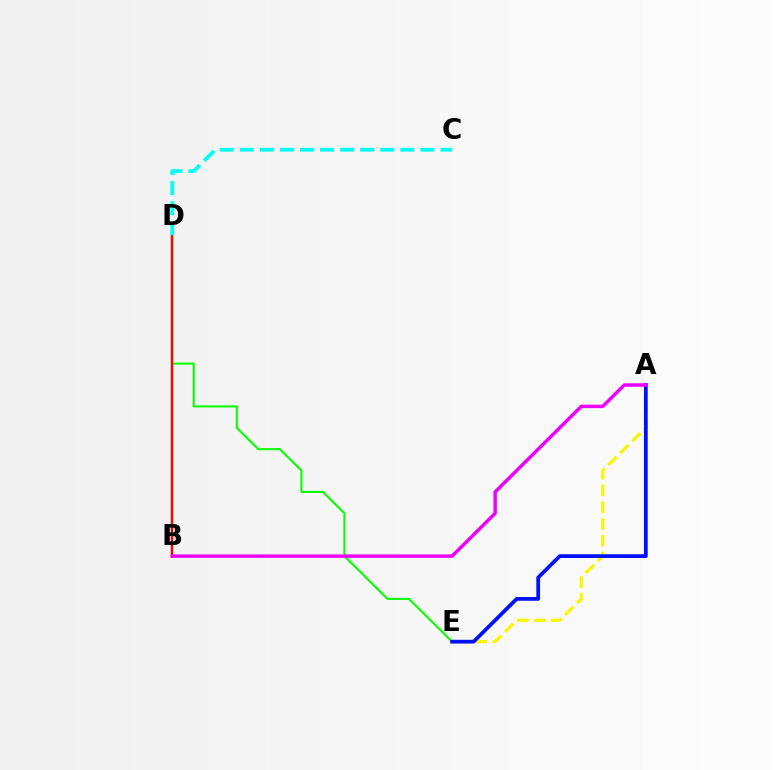{('D', 'E'): [{'color': '#08ff00', 'line_style': 'solid', 'thickness': 1.51}], ('A', 'E'): [{'color': '#fcf500', 'line_style': 'dashed', 'thickness': 2.28}, {'color': '#0010ff', 'line_style': 'solid', 'thickness': 2.7}], ('B', 'D'): [{'color': '#ff0000', 'line_style': 'solid', 'thickness': 1.74}], ('C', 'D'): [{'color': '#00fff6', 'line_style': 'dashed', 'thickness': 2.73}], ('A', 'B'): [{'color': '#ee00ff', 'line_style': 'solid', 'thickness': 2.48}]}